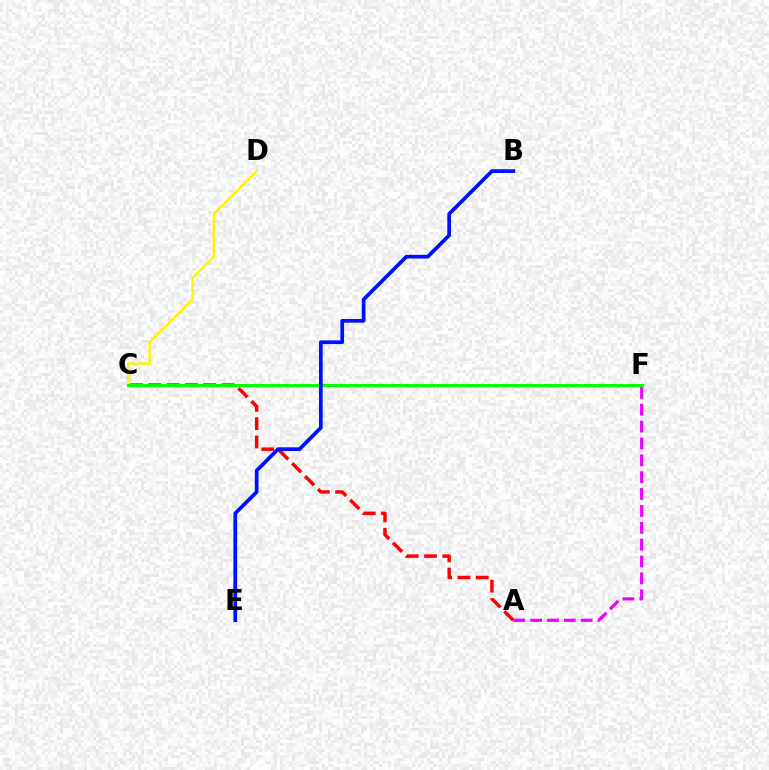{('A', 'C'): [{'color': '#ff0000', 'line_style': 'dashed', 'thickness': 2.49}], ('A', 'F'): [{'color': '#ee00ff', 'line_style': 'dashed', 'thickness': 2.29}], ('C', 'F'): [{'color': '#00fff6', 'line_style': 'solid', 'thickness': 2.32}, {'color': '#08ff00', 'line_style': 'solid', 'thickness': 2.17}], ('C', 'D'): [{'color': '#fcf500', 'line_style': 'solid', 'thickness': 1.71}], ('B', 'E'): [{'color': '#0010ff', 'line_style': 'solid', 'thickness': 2.68}]}